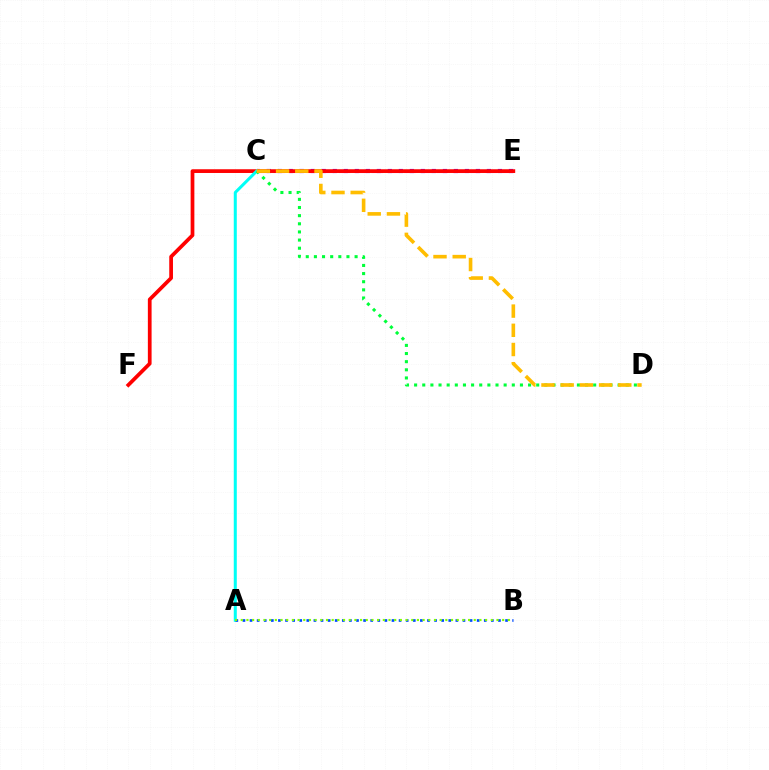{('C', 'E'): [{'color': '#7200ff', 'line_style': 'dotted', 'thickness': 2.99}, {'color': '#ff00cf', 'line_style': 'dashed', 'thickness': 2.22}], ('E', 'F'): [{'color': '#ff0000', 'line_style': 'solid', 'thickness': 2.69}], ('A', 'C'): [{'color': '#00fff6', 'line_style': 'solid', 'thickness': 2.18}], ('A', 'B'): [{'color': '#004bff', 'line_style': 'dotted', 'thickness': 1.93}, {'color': '#84ff00', 'line_style': 'dotted', 'thickness': 1.54}], ('C', 'D'): [{'color': '#00ff39', 'line_style': 'dotted', 'thickness': 2.21}, {'color': '#ffbd00', 'line_style': 'dashed', 'thickness': 2.61}]}